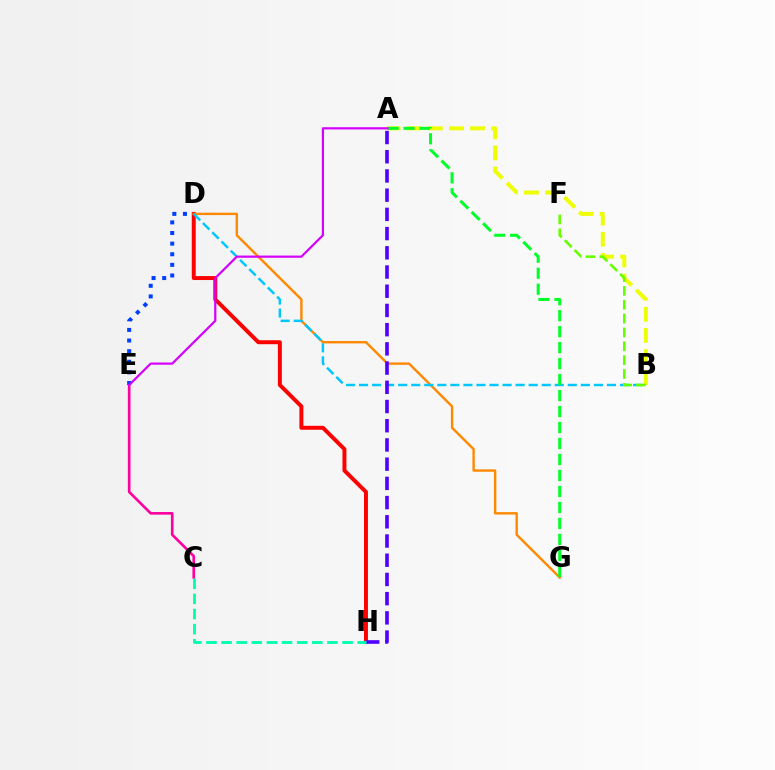{('D', 'H'): [{'color': '#ff0000', 'line_style': 'solid', 'thickness': 2.85}], ('D', 'G'): [{'color': '#ff8800', 'line_style': 'solid', 'thickness': 1.72}], ('B', 'D'): [{'color': '#00c7ff', 'line_style': 'dashed', 'thickness': 1.77}], ('A', 'B'): [{'color': '#eeff00', 'line_style': 'dashed', 'thickness': 2.87}], ('C', 'E'): [{'color': '#ff00a0', 'line_style': 'solid', 'thickness': 1.9}], ('B', 'F'): [{'color': '#66ff00', 'line_style': 'dashed', 'thickness': 1.88}], ('A', 'H'): [{'color': '#4f00ff', 'line_style': 'dashed', 'thickness': 2.61}], ('D', 'E'): [{'color': '#003fff', 'line_style': 'dotted', 'thickness': 2.88}], ('A', 'G'): [{'color': '#00ff27', 'line_style': 'dashed', 'thickness': 2.17}], ('A', 'E'): [{'color': '#d600ff', 'line_style': 'solid', 'thickness': 1.59}], ('C', 'H'): [{'color': '#00ffaf', 'line_style': 'dashed', 'thickness': 2.05}]}